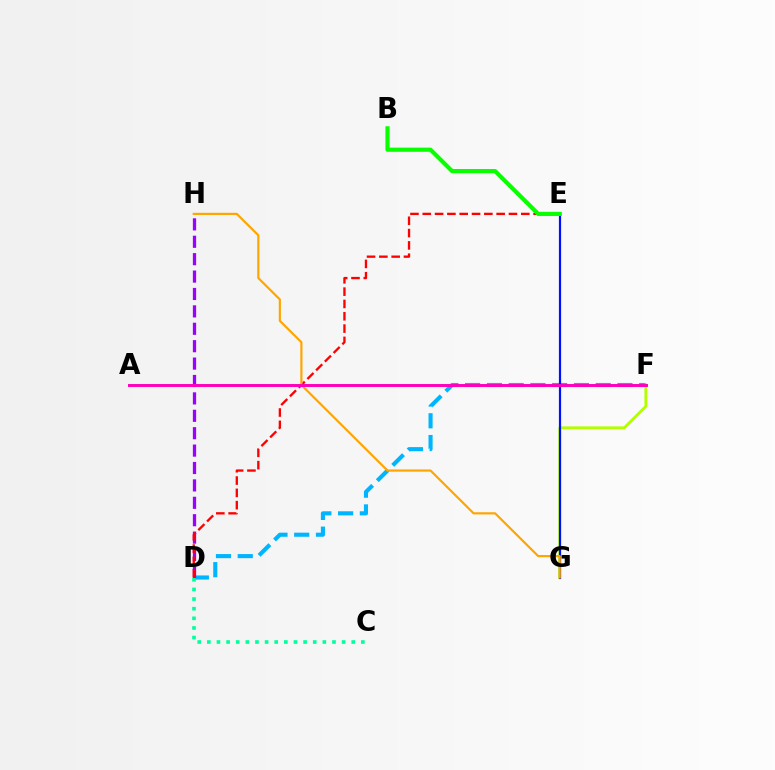{('D', 'F'): [{'color': '#00b5ff', 'line_style': 'dashed', 'thickness': 2.96}], ('F', 'G'): [{'color': '#b3ff00', 'line_style': 'solid', 'thickness': 2.03}], ('E', 'G'): [{'color': '#0010ff', 'line_style': 'solid', 'thickness': 1.59}], ('D', 'H'): [{'color': '#9b00ff', 'line_style': 'dashed', 'thickness': 2.36}], ('D', 'E'): [{'color': '#ff0000', 'line_style': 'dashed', 'thickness': 1.67}], ('B', 'E'): [{'color': '#08ff00', 'line_style': 'solid', 'thickness': 2.99}], ('G', 'H'): [{'color': '#ffa500', 'line_style': 'solid', 'thickness': 1.57}], ('C', 'D'): [{'color': '#00ff9d', 'line_style': 'dotted', 'thickness': 2.62}], ('A', 'F'): [{'color': '#ff00bd', 'line_style': 'solid', 'thickness': 2.12}]}